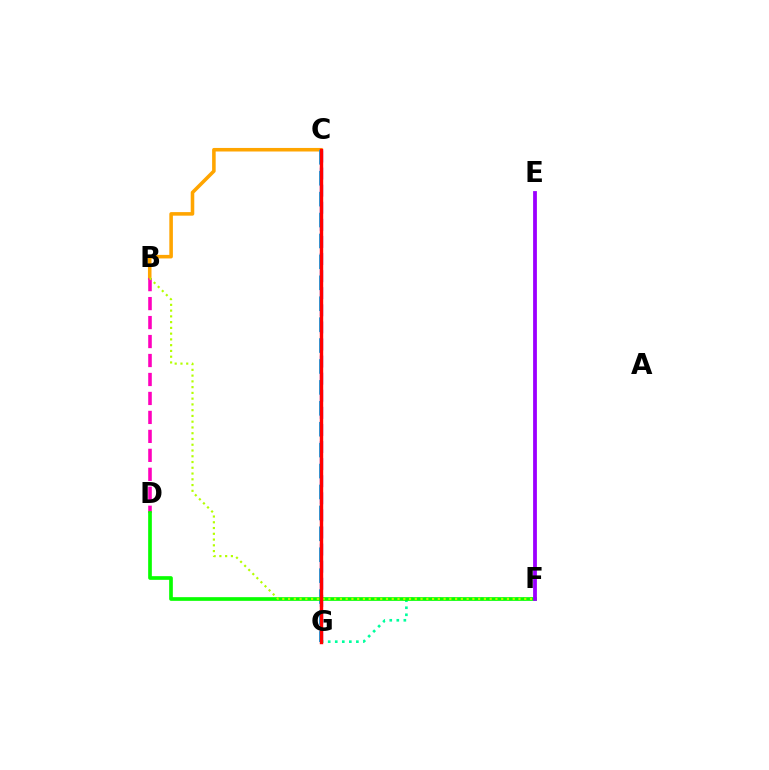{('C', 'G'): [{'color': '#0010ff', 'line_style': 'dashed', 'thickness': 2.32}, {'color': '#00b5ff', 'line_style': 'dashed', 'thickness': 2.84}, {'color': '#ff0000', 'line_style': 'solid', 'thickness': 2.46}], ('F', 'G'): [{'color': '#00ff9d', 'line_style': 'dotted', 'thickness': 1.91}], ('B', 'C'): [{'color': '#ffa500', 'line_style': 'solid', 'thickness': 2.56}], ('B', 'D'): [{'color': '#ff00bd', 'line_style': 'dashed', 'thickness': 2.58}], ('D', 'F'): [{'color': '#08ff00', 'line_style': 'solid', 'thickness': 2.65}], ('B', 'F'): [{'color': '#b3ff00', 'line_style': 'dotted', 'thickness': 1.57}], ('E', 'F'): [{'color': '#9b00ff', 'line_style': 'solid', 'thickness': 2.73}]}